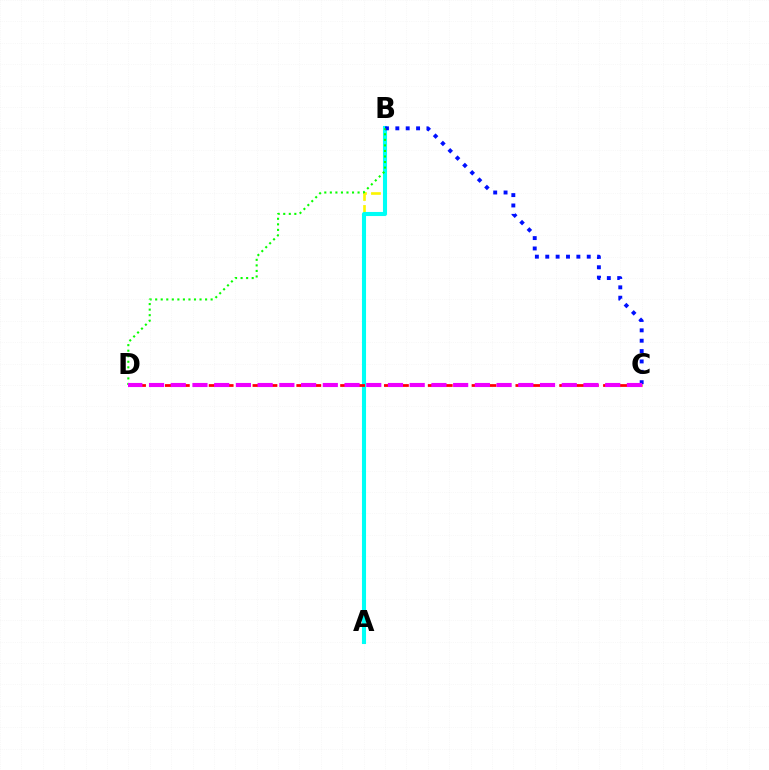{('A', 'B'): [{'color': '#fcf500', 'line_style': 'dashed', 'thickness': 1.89}, {'color': '#00fff6', 'line_style': 'solid', 'thickness': 2.93}], ('C', 'D'): [{'color': '#ff0000', 'line_style': 'dashed', 'thickness': 1.98}, {'color': '#ee00ff', 'line_style': 'dashed', 'thickness': 2.95}], ('B', 'C'): [{'color': '#0010ff', 'line_style': 'dotted', 'thickness': 2.82}], ('B', 'D'): [{'color': '#08ff00', 'line_style': 'dotted', 'thickness': 1.51}]}